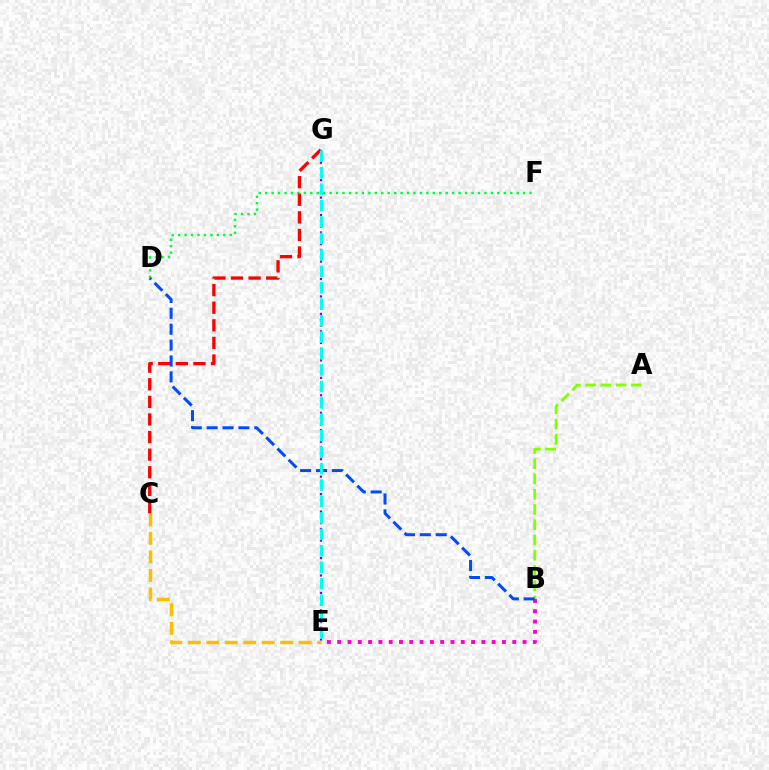{('C', 'E'): [{'color': '#ffbd00', 'line_style': 'dashed', 'thickness': 2.51}], ('E', 'G'): [{'color': '#7200ff', 'line_style': 'dotted', 'thickness': 1.58}, {'color': '#00fff6', 'line_style': 'dashed', 'thickness': 2.23}], ('B', 'E'): [{'color': '#ff00cf', 'line_style': 'dotted', 'thickness': 2.8}], ('D', 'F'): [{'color': '#00ff39', 'line_style': 'dotted', 'thickness': 1.75}], ('C', 'G'): [{'color': '#ff0000', 'line_style': 'dashed', 'thickness': 2.39}], ('A', 'B'): [{'color': '#84ff00', 'line_style': 'dashed', 'thickness': 2.07}], ('B', 'D'): [{'color': '#004bff', 'line_style': 'dashed', 'thickness': 2.16}]}